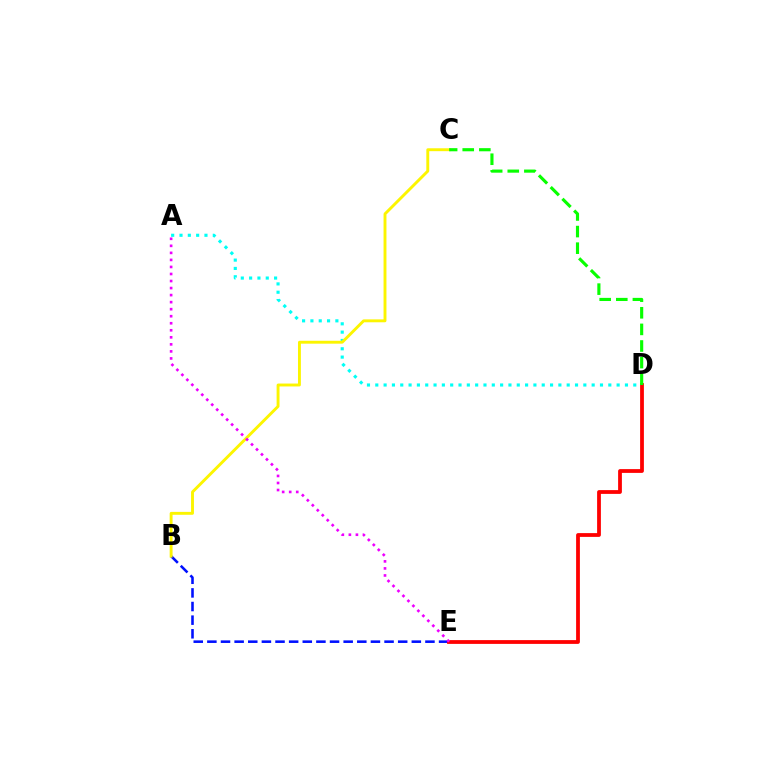{('A', 'D'): [{'color': '#00fff6', 'line_style': 'dotted', 'thickness': 2.26}], ('B', 'E'): [{'color': '#0010ff', 'line_style': 'dashed', 'thickness': 1.85}], ('B', 'C'): [{'color': '#fcf500', 'line_style': 'solid', 'thickness': 2.09}], ('D', 'E'): [{'color': '#ff0000', 'line_style': 'solid', 'thickness': 2.72}], ('C', 'D'): [{'color': '#08ff00', 'line_style': 'dashed', 'thickness': 2.26}], ('A', 'E'): [{'color': '#ee00ff', 'line_style': 'dotted', 'thickness': 1.91}]}